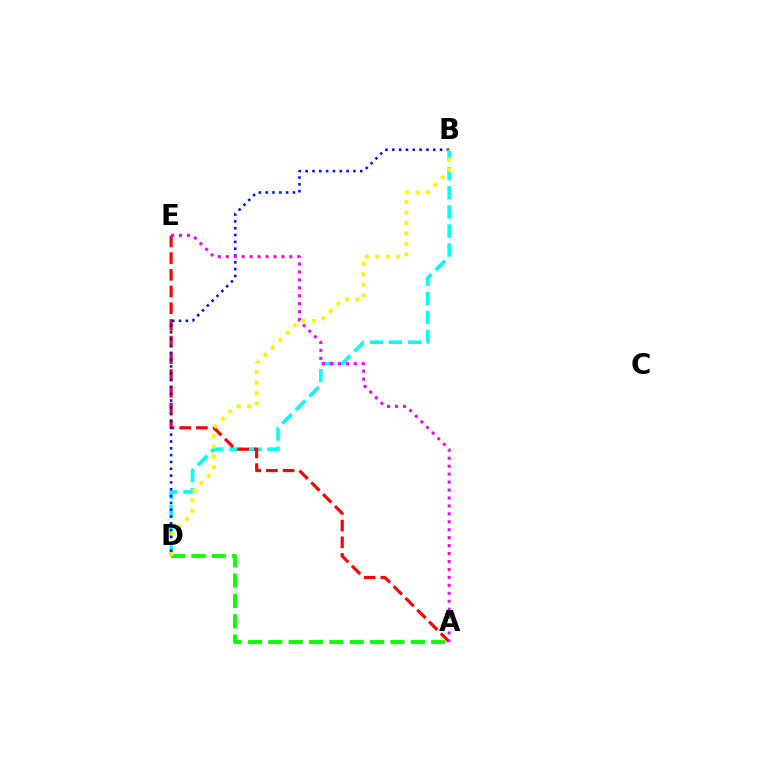{('B', 'D'): [{'color': '#00fff6', 'line_style': 'dashed', 'thickness': 2.59}, {'color': '#0010ff', 'line_style': 'dotted', 'thickness': 1.85}, {'color': '#fcf500', 'line_style': 'dotted', 'thickness': 2.84}], ('A', 'D'): [{'color': '#08ff00', 'line_style': 'dashed', 'thickness': 2.77}], ('A', 'E'): [{'color': '#ff0000', 'line_style': 'dashed', 'thickness': 2.27}, {'color': '#ee00ff', 'line_style': 'dotted', 'thickness': 2.16}]}